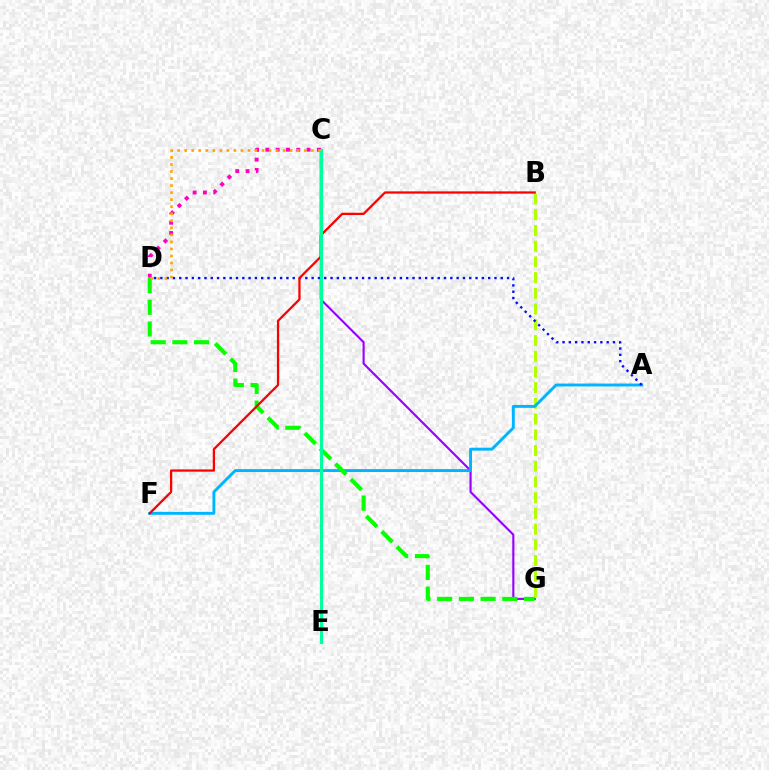{('C', 'D'): [{'color': '#ff00bd', 'line_style': 'dotted', 'thickness': 2.8}, {'color': '#ffa500', 'line_style': 'dotted', 'thickness': 1.91}], ('C', 'G'): [{'color': '#9b00ff', 'line_style': 'solid', 'thickness': 1.54}], ('B', 'G'): [{'color': '#b3ff00', 'line_style': 'dashed', 'thickness': 2.14}], ('A', 'F'): [{'color': '#00b5ff', 'line_style': 'solid', 'thickness': 2.09}], ('D', 'G'): [{'color': '#08ff00', 'line_style': 'dashed', 'thickness': 2.95}], ('A', 'D'): [{'color': '#0010ff', 'line_style': 'dotted', 'thickness': 1.71}], ('B', 'F'): [{'color': '#ff0000', 'line_style': 'solid', 'thickness': 1.64}], ('C', 'E'): [{'color': '#00ff9d', 'line_style': 'solid', 'thickness': 2.25}]}